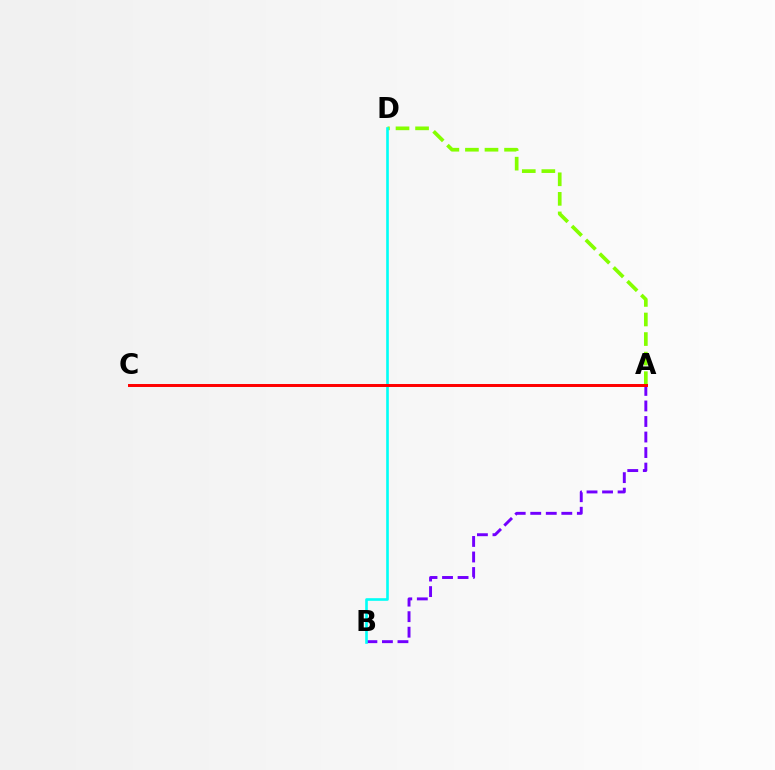{('A', 'B'): [{'color': '#7200ff', 'line_style': 'dashed', 'thickness': 2.11}], ('A', 'D'): [{'color': '#84ff00', 'line_style': 'dashed', 'thickness': 2.66}], ('B', 'D'): [{'color': '#00fff6', 'line_style': 'solid', 'thickness': 1.89}], ('A', 'C'): [{'color': '#ff0000', 'line_style': 'solid', 'thickness': 2.14}]}